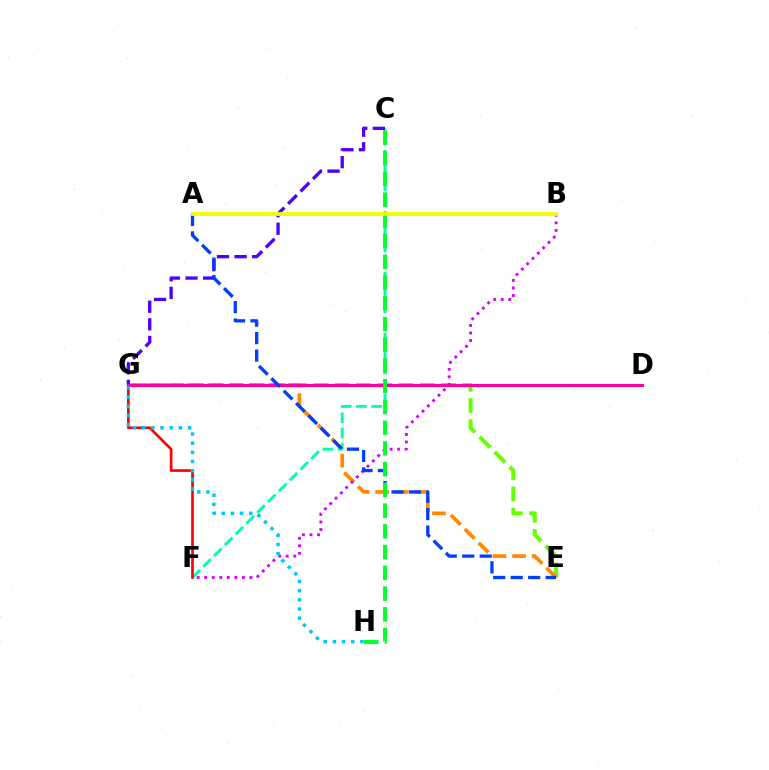{('E', 'G'): [{'color': '#66ff00', 'line_style': 'dashed', 'thickness': 2.89}, {'color': '#ff8800', 'line_style': 'dashed', 'thickness': 2.66}], ('C', 'F'): [{'color': '#00ffaf', 'line_style': 'dashed', 'thickness': 2.07}], ('F', 'G'): [{'color': '#ff0000', 'line_style': 'solid', 'thickness': 1.92}], ('C', 'G'): [{'color': '#4f00ff', 'line_style': 'dashed', 'thickness': 2.39}], ('B', 'F'): [{'color': '#d600ff', 'line_style': 'dotted', 'thickness': 2.05}], ('D', 'G'): [{'color': '#ff00a0', 'line_style': 'solid', 'thickness': 2.23}], ('A', 'E'): [{'color': '#003fff', 'line_style': 'dashed', 'thickness': 2.37}], ('G', 'H'): [{'color': '#00c7ff', 'line_style': 'dotted', 'thickness': 2.49}], ('C', 'H'): [{'color': '#00ff27', 'line_style': 'dashed', 'thickness': 2.82}], ('A', 'B'): [{'color': '#eeff00', 'line_style': 'solid', 'thickness': 2.75}]}